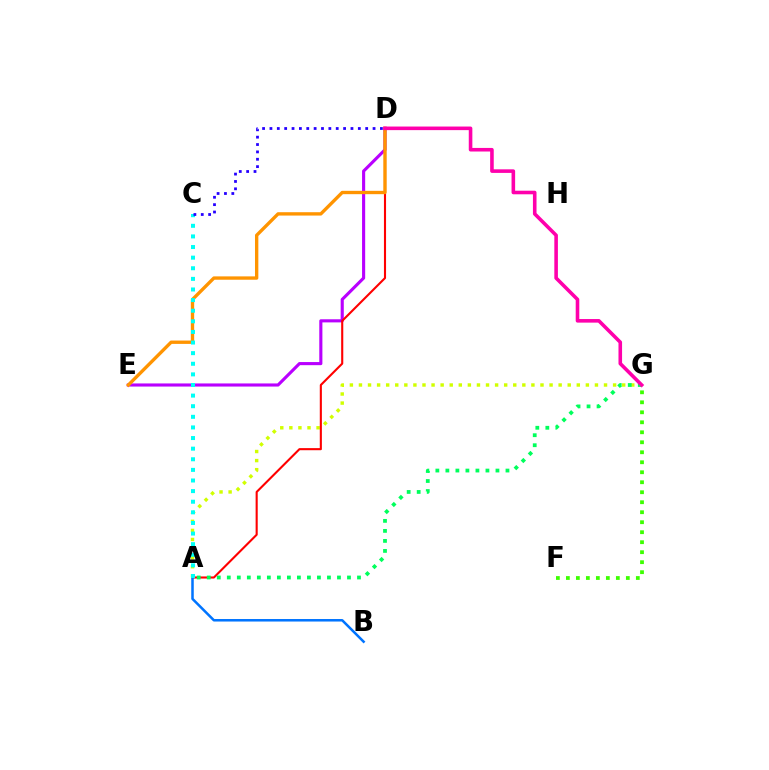{('D', 'E'): [{'color': '#b900ff', 'line_style': 'solid', 'thickness': 2.24}, {'color': '#ff9400', 'line_style': 'solid', 'thickness': 2.42}], ('A', 'G'): [{'color': '#d1ff00', 'line_style': 'dotted', 'thickness': 2.47}, {'color': '#00ff5c', 'line_style': 'dotted', 'thickness': 2.72}], ('A', 'D'): [{'color': '#ff0000', 'line_style': 'solid', 'thickness': 1.52}], ('A', 'B'): [{'color': '#0074ff', 'line_style': 'solid', 'thickness': 1.81}], ('A', 'C'): [{'color': '#00fff6', 'line_style': 'dotted', 'thickness': 2.88}], ('D', 'G'): [{'color': '#ff00ac', 'line_style': 'solid', 'thickness': 2.58}], ('F', 'G'): [{'color': '#3dff00', 'line_style': 'dotted', 'thickness': 2.72}], ('C', 'D'): [{'color': '#2500ff', 'line_style': 'dotted', 'thickness': 2.0}]}